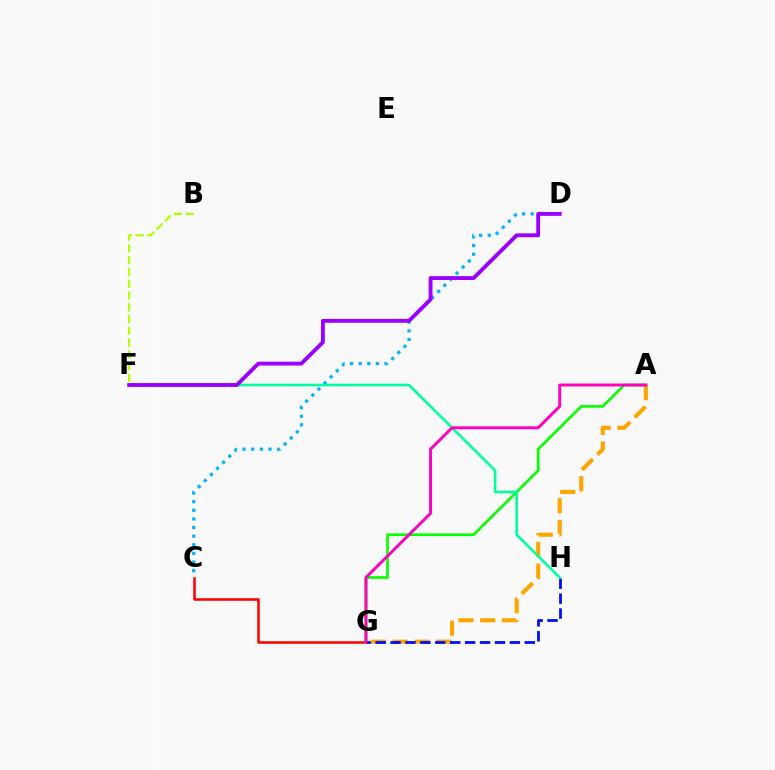{('B', 'F'): [{'color': '#b3ff00', 'line_style': 'dashed', 'thickness': 1.6}], ('C', 'G'): [{'color': '#ff0000', 'line_style': 'solid', 'thickness': 1.84}], ('A', 'G'): [{'color': '#ffa500', 'line_style': 'dashed', 'thickness': 2.96}, {'color': '#08ff00', 'line_style': 'solid', 'thickness': 1.92}, {'color': '#ff00bd', 'line_style': 'solid', 'thickness': 2.11}], ('C', 'D'): [{'color': '#00b5ff', 'line_style': 'dotted', 'thickness': 2.34}], ('G', 'H'): [{'color': '#0010ff', 'line_style': 'dashed', 'thickness': 2.03}], ('F', 'H'): [{'color': '#00ff9d', 'line_style': 'solid', 'thickness': 1.86}], ('D', 'F'): [{'color': '#9b00ff', 'line_style': 'solid', 'thickness': 2.78}]}